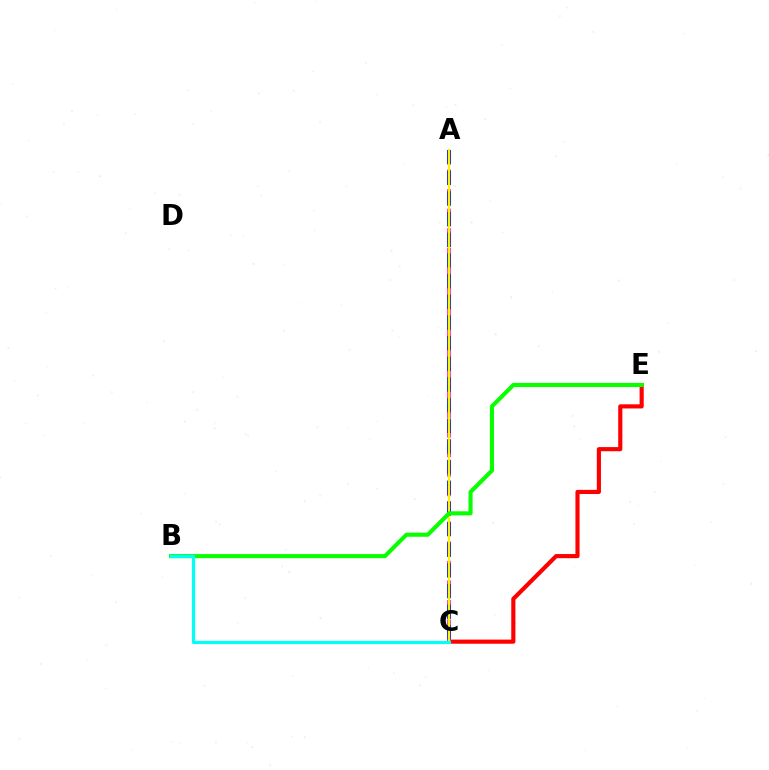{('C', 'E'): [{'color': '#ff0000', 'line_style': 'solid', 'thickness': 2.98}], ('A', 'C'): [{'color': '#ee00ff', 'line_style': 'dashed', 'thickness': 2.66}, {'color': '#0010ff', 'line_style': 'dashed', 'thickness': 2.81}, {'color': '#fcf500', 'line_style': 'solid', 'thickness': 1.66}], ('B', 'E'): [{'color': '#08ff00', 'line_style': 'solid', 'thickness': 2.94}], ('B', 'C'): [{'color': '#00fff6', 'line_style': 'solid', 'thickness': 2.27}]}